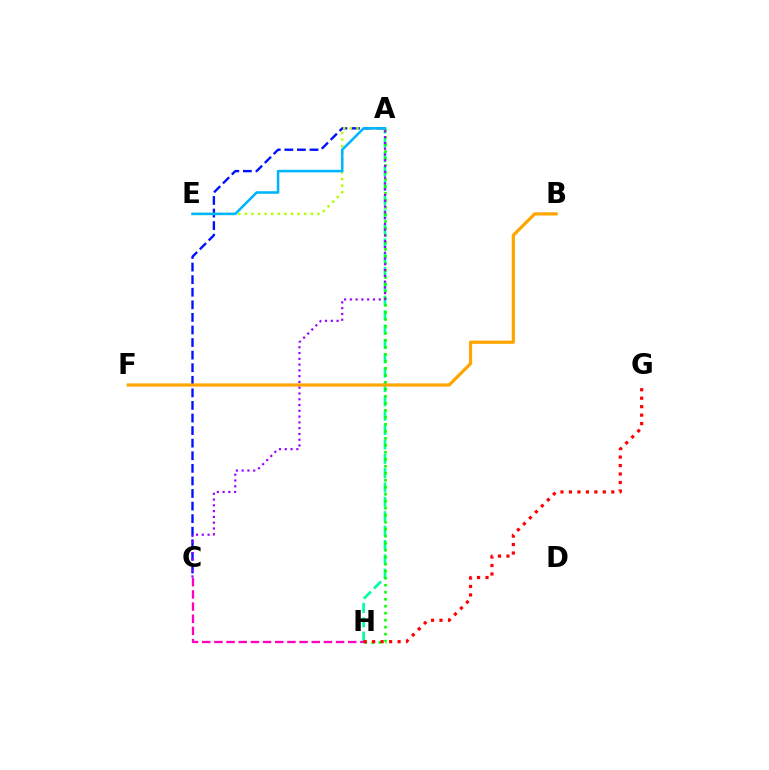{('A', 'C'): [{'color': '#0010ff', 'line_style': 'dashed', 'thickness': 1.71}, {'color': '#9b00ff', 'line_style': 'dotted', 'thickness': 1.57}], ('A', 'H'): [{'color': '#00ff9d', 'line_style': 'dashed', 'thickness': 1.95}, {'color': '#08ff00', 'line_style': 'dotted', 'thickness': 1.9}], ('A', 'E'): [{'color': '#b3ff00', 'line_style': 'dotted', 'thickness': 1.79}, {'color': '#00b5ff', 'line_style': 'solid', 'thickness': 1.84}], ('C', 'H'): [{'color': '#ff00bd', 'line_style': 'dashed', 'thickness': 1.65}], ('B', 'F'): [{'color': '#ffa500', 'line_style': 'solid', 'thickness': 2.31}], ('G', 'H'): [{'color': '#ff0000', 'line_style': 'dotted', 'thickness': 2.3}]}